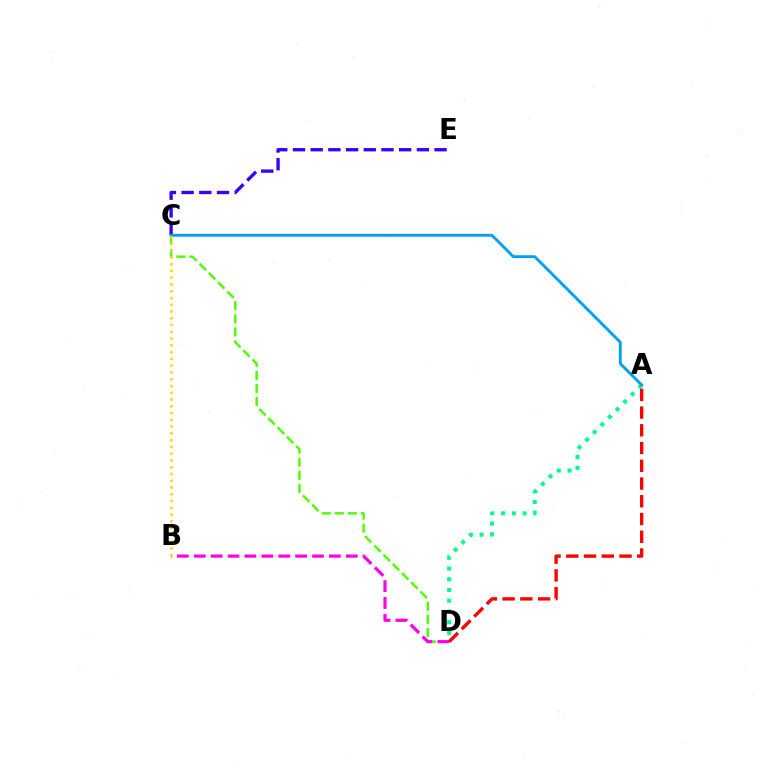{('C', 'E'): [{'color': '#3700ff', 'line_style': 'dashed', 'thickness': 2.4}], ('A', 'D'): [{'color': '#00ff86', 'line_style': 'dotted', 'thickness': 2.92}, {'color': '#ff0000', 'line_style': 'dashed', 'thickness': 2.41}], ('C', 'D'): [{'color': '#4fff00', 'line_style': 'dashed', 'thickness': 1.78}], ('B', 'D'): [{'color': '#ff00ed', 'line_style': 'dashed', 'thickness': 2.29}], ('A', 'C'): [{'color': '#009eff', 'line_style': 'solid', 'thickness': 2.05}], ('B', 'C'): [{'color': '#ffd500', 'line_style': 'dotted', 'thickness': 1.84}]}